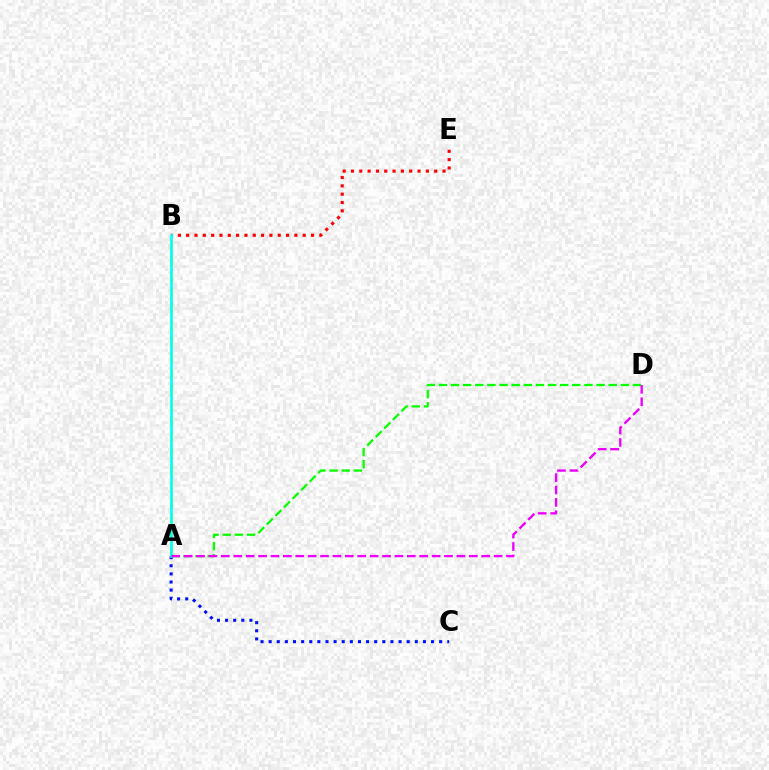{('B', 'E'): [{'color': '#ff0000', 'line_style': 'dotted', 'thickness': 2.26}], ('A', 'B'): [{'color': '#fcf500', 'line_style': 'dashed', 'thickness': 2.19}, {'color': '#00fff6', 'line_style': 'solid', 'thickness': 1.93}], ('A', 'D'): [{'color': '#08ff00', 'line_style': 'dashed', 'thickness': 1.65}, {'color': '#ee00ff', 'line_style': 'dashed', 'thickness': 1.68}], ('A', 'C'): [{'color': '#0010ff', 'line_style': 'dotted', 'thickness': 2.21}]}